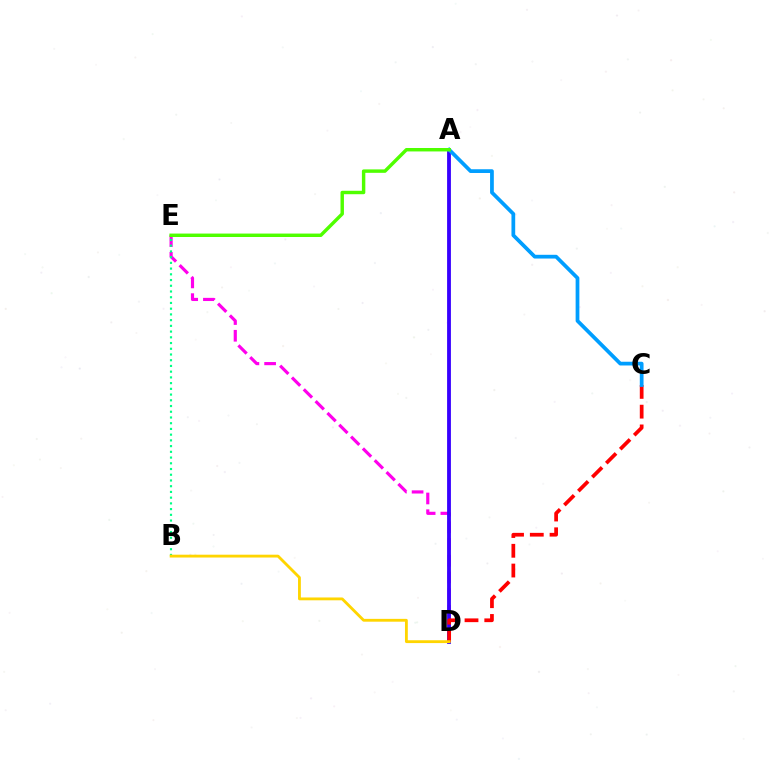{('D', 'E'): [{'color': '#ff00ed', 'line_style': 'dashed', 'thickness': 2.27}], ('A', 'D'): [{'color': '#3700ff', 'line_style': 'solid', 'thickness': 2.74}], ('B', 'E'): [{'color': '#00ff86', 'line_style': 'dotted', 'thickness': 1.56}], ('C', 'D'): [{'color': '#ff0000', 'line_style': 'dashed', 'thickness': 2.68}], ('A', 'C'): [{'color': '#009eff', 'line_style': 'solid', 'thickness': 2.69}], ('A', 'E'): [{'color': '#4fff00', 'line_style': 'solid', 'thickness': 2.47}], ('B', 'D'): [{'color': '#ffd500', 'line_style': 'solid', 'thickness': 2.04}]}